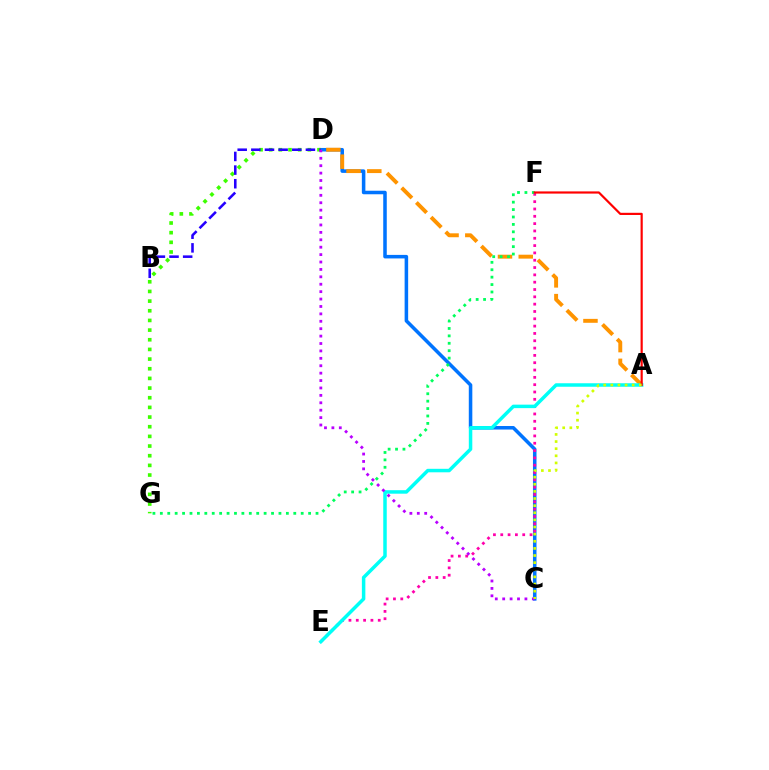{('C', 'D'): [{'color': '#0074ff', 'line_style': 'solid', 'thickness': 2.54}, {'color': '#b900ff', 'line_style': 'dotted', 'thickness': 2.01}], ('E', 'F'): [{'color': '#ff00ac', 'line_style': 'dotted', 'thickness': 1.99}], ('A', 'D'): [{'color': '#ff9400', 'line_style': 'dashed', 'thickness': 2.82}], ('A', 'E'): [{'color': '#00fff6', 'line_style': 'solid', 'thickness': 2.51}], ('D', 'G'): [{'color': '#3dff00', 'line_style': 'dotted', 'thickness': 2.63}], ('F', 'G'): [{'color': '#00ff5c', 'line_style': 'dotted', 'thickness': 2.01}], ('A', 'F'): [{'color': '#ff0000', 'line_style': 'solid', 'thickness': 1.57}], ('B', 'D'): [{'color': '#2500ff', 'line_style': 'dashed', 'thickness': 1.85}], ('A', 'C'): [{'color': '#d1ff00', 'line_style': 'dotted', 'thickness': 1.94}]}